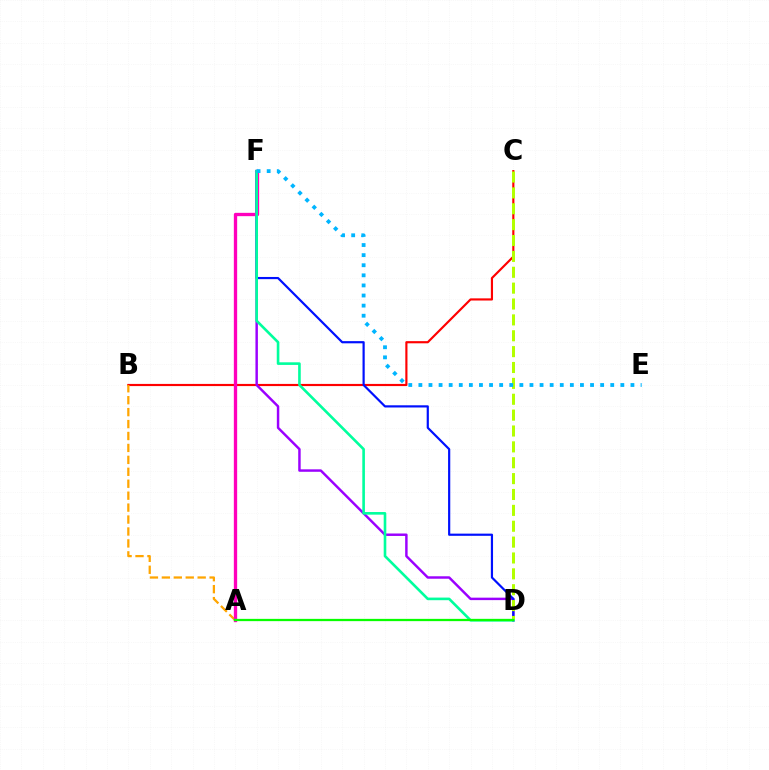{('B', 'C'): [{'color': '#ff0000', 'line_style': 'solid', 'thickness': 1.56}], ('D', 'F'): [{'color': '#9b00ff', 'line_style': 'solid', 'thickness': 1.77}, {'color': '#0010ff', 'line_style': 'solid', 'thickness': 1.58}, {'color': '#00ff9d', 'line_style': 'solid', 'thickness': 1.89}], ('A', 'B'): [{'color': '#ffa500', 'line_style': 'dashed', 'thickness': 1.62}], ('A', 'F'): [{'color': '#ff00bd', 'line_style': 'solid', 'thickness': 2.39}], ('C', 'D'): [{'color': '#b3ff00', 'line_style': 'dashed', 'thickness': 2.16}], ('E', 'F'): [{'color': '#00b5ff', 'line_style': 'dotted', 'thickness': 2.74}], ('A', 'D'): [{'color': '#08ff00', 'line_style': 'solid', 'thickness': 1.64}]}